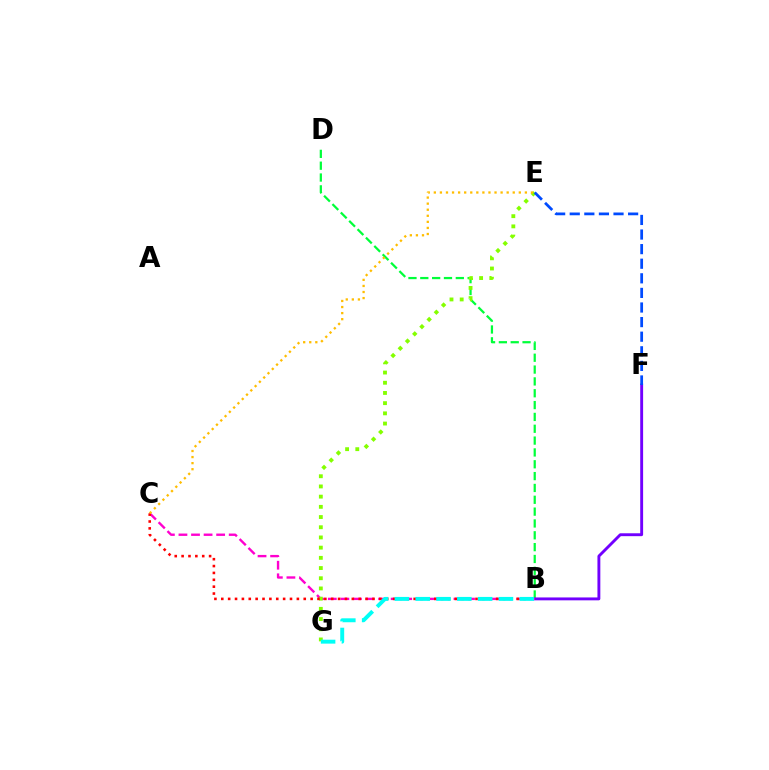{('B', 'D'): [{'color': '#00ff39', 'line_style': 'dashed', 'thickness': 1.61}], ('B', 'F'): [{'color': '#7200ff', 'line_style': 'solid', 'thickness': 2.08}], ('B', 'C'): [{'color': '#ff00cf', 'line_style': 'dashed', 'thickness': 1.71}, {'color': '#ff0000', 'line_style': 'dotted', 'thickness': 1.87}], ('E', 'G'): [{'color': '#84ff00', 'line_style': 'dotted', 'thickness': 2.77}], ('B', 'G'): [{'color': '#00fff6', 'line_style': 'dashed', 'thickness': 2.83}], ('C', 'E'): [{'color': '#ffbd00', 'line_style': 'dotted', 'thickness': 1.65}], ('E', 'F'): [{'color': '#004bff', 'line_style': 'dashed', 'thickness': 1.98}]}